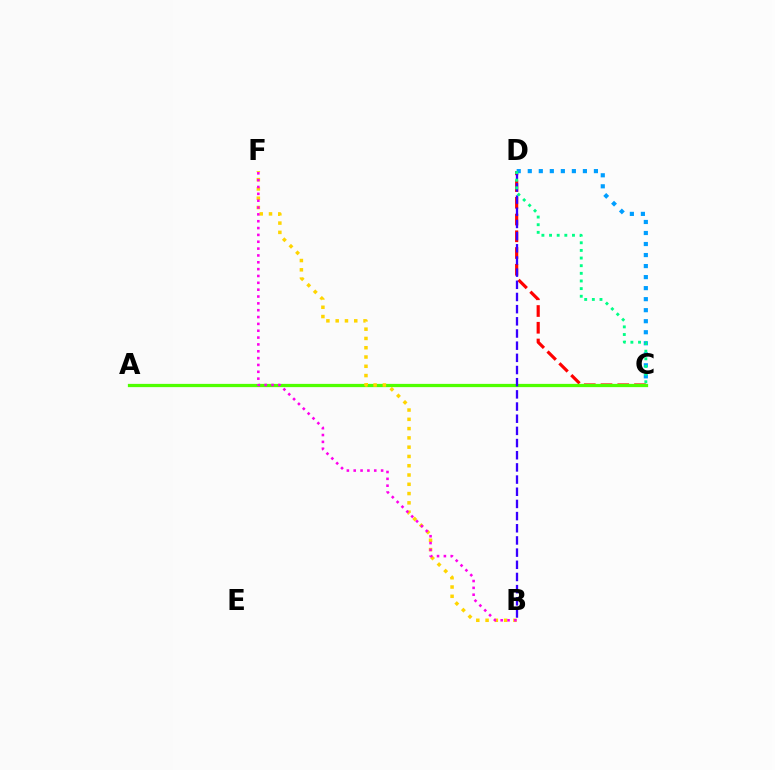{('C', 'D'): [{'color': '#ff0000', 'line_style': 'dashed', 'thickness': 2.27}, {'color': '#009eff', 'line_style': 'dotted', 'thickness': 3.0}, {'color': '#00ff86', 'line_style': 'dotted', 'thickness': 2.08}], ('A', 'C'): [{'color': '#4fff00', 'line_style': 'solid', 'thickness': 2.34}], ('B', 'F'): [{'color': '#ffd500', 'line_style': 'dotted', 'thickness': 2.52}, {'color': '#ff00ed', 'line_style': 'dotted', 'thickness': 1.86}], ('B', 'D'): [{'color': '#3700ff', 'line_style': 'dashed', 'thickness': 1.65}]}